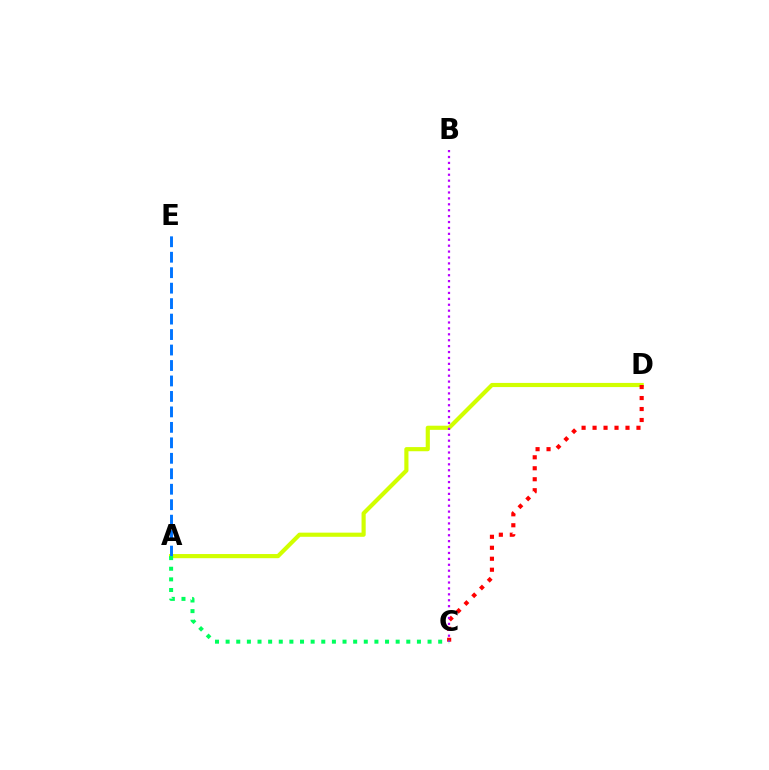{('A', 'D'): [{'color': '#d1ff00', 'line_style': 'solid', 'thickness': 2.99}], ('A', 'E'): [{'color': '#0074ff', 'line_style': 'dashed', 'thickness': 2.1}], ('C', 'D'): [{'color': '#ff0000', 'line_style': 'dotted', 'thickness': 2.98}], ('B', 'C'): [{'color': '#b900ff', 'line_style': 'dotted', 'thickness': 1.61}], ('A', 'C'): [{'color': '#00ff5c', 'line_style': 'dotted', 'thickness': 2.89}]}